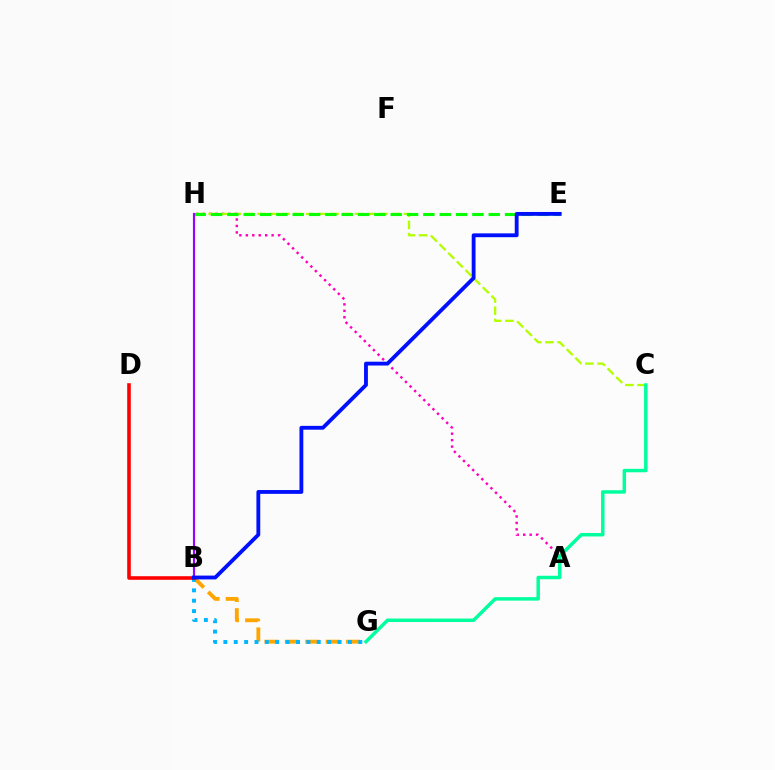{('B', 'G'): [{'color': '#ffa500', 'line_style': 'dashed', 'thickness': 2.77}, {'color': '#00b5ff', 'line_style': 'dotted', 'thickness': 2.82}], ('A', 'H'): [{'color': '#ff00bd', 'line_style': 'dotted', 'thickness': 1.75}], ('C', 'H'): [{'color': '#b3ff00', 'line_style': 'dashed', 'thickness': 1.66}], ('E', 'H'): [{'color': '#08ff00', 'line_style': 'dashed', 'thickness': 2.22}], ('C', 'G'): [{'color': '#00ff9d', 'line_style': 'solid', 'thickness': 2.49}], ('B', 'D'): [{'color': '#ff0000', 'line_style': 'solid', 'thickness': 2.58}], ('B', 'H'): [{'color': '#9b00ff', 'line_style': 'solid', 'thickness': 1.55}], ('B', 'E'): [{'color': '#0010ff', 'line_style': 'solid', 'thickness': 2.76}]}